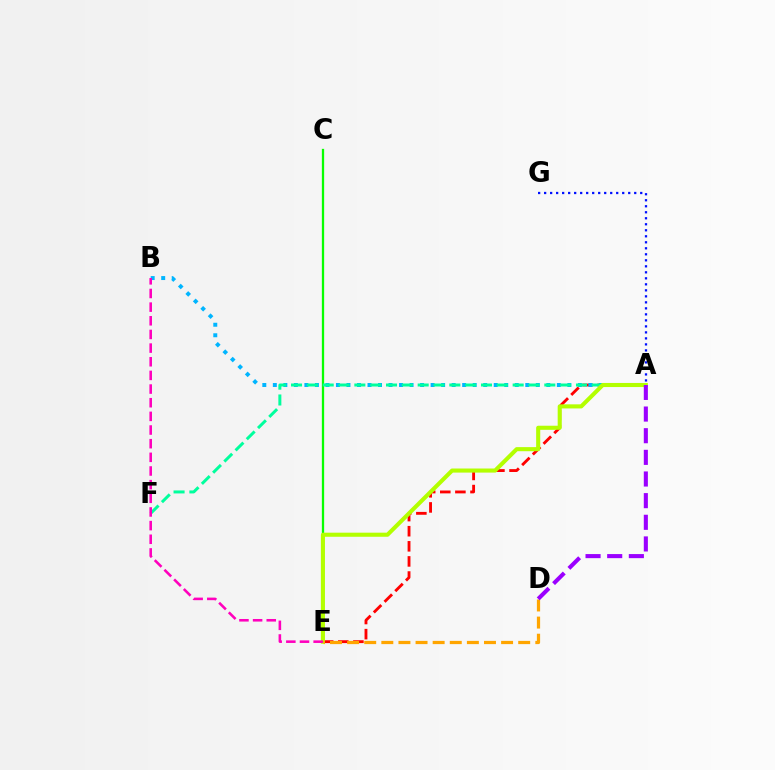{('A', 'E'): [{'color': '#ff0000', 'line_style': 'dashed', 'thickness': 2.05}, {'color': '#b3ff00', 'line_style': 'solid', 'thickness': 2.94}], ('A', 'B'): [{'color': '#00b5ff', 'line_style': 'dotted', 'thickness': 2.86}], ('C', 'E'): [{'color': '#08ff00', 'line_style': 'solid', 'thickness': 1.65}], ('A', 'F'): [{'color': '#00ff9d', 'line_style': 'dashed', 'thickness': 2.15}], ('A', 'G'): [{'color': '#0010ff', 'line_style': 'dotted', 'thickness': 1.63}], ('D', 'E'): [{'color': '#ffa500', 'line_style': 'dashed', 'thickness': 2.32}], ('A', 'D'): [{'color': '#9b00ff', 'line_style': 'dashed', 'thickness': 2.94}], ('B', 'E'): [{'color': '#ff00bd', 'line_style': 'dashed', 'thickness': 1.86}]}